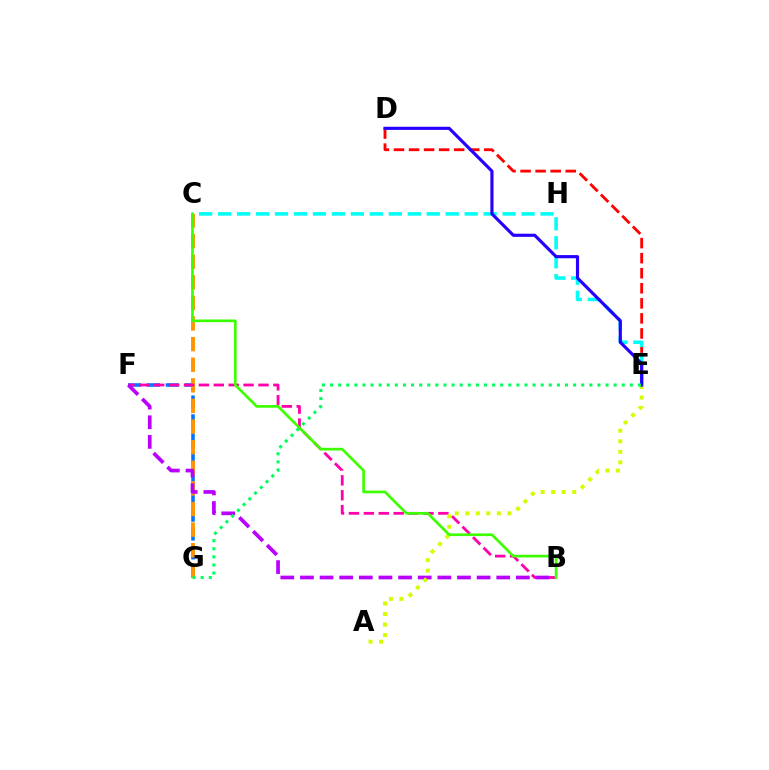{('F', 'G'): [{'color': '#0074ff', 'line_style': 'dashed', 'thickness': 2.56}], ('C', 'G'): [{'color': '#ff9400', 'line_style': 'dashed', 'thickness': 2.8}], ('B', 'F'): [{'color': '#ff00ac', 'line_style': 'dashed', 'thickness': 2.02}, {'color': '#b900ff', 'line_style': 'dashed', 'thickness': 2.67}], ('D', 'E'): [{'color': '#ff0000', 'line_style': 'dashed', 'thickness': 2.04}, {'color': '#2500ff', 'line_style': 'solid', 'thickness': 2.27}], ('A', 'E'): [{'color': '#d1ff00', 'line_style': 'dotted', 'thickness': 2.86}], ('C', 'E'): [{'color': '#00fff6', 'line_style': 'dashed', 'thickness': 2.58}], ('B', 'C'): [{'color': '#3dff00', 'line_style': 'solid', 'thickness': 1.94}], ('E', 'G'): [{'color': '#00ff5c', 'line_style': 'dotted', 'thickness': 2.2}]}